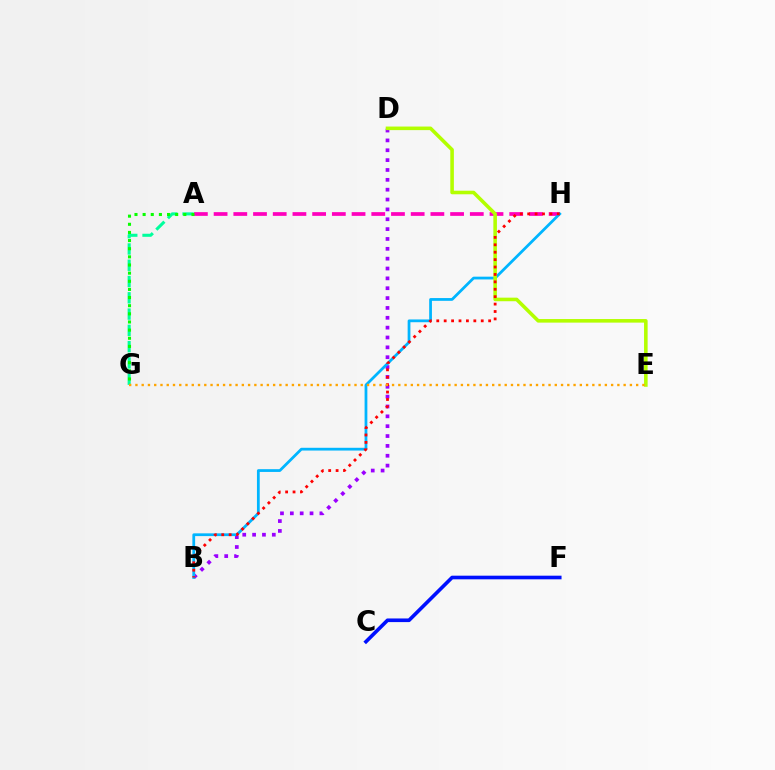{('A', 'H'): [{'color': '#ff00bd', 'line_style': 'dashed', 'thickness': 2.68}], ('B', 'D'): [{'color': '#9b00ff', 'line_style': 'dotted', 'thickness': 2.68}], ('B', 'H'): [{'color': '#00b5ff', 'line_style': 'solid', 'thickness': 1.99}, {'color': '#ff0000', 'line_style': 'dotted', 'thickness': 2.01}], ('D', 'E'): [{'color': '#b3ff00', 'line_style': 'solid', 'thickness': 2.57}], ('C', 'F'): [{'color': '#0010ff', 'line_style': 'solid', 'thickness': 2.62}], ('A', 'G'): [{'color': '#00ff9d', 'line_style': 'dashed', 'thickness': 2.21}, {'color': '#08ff00', 'line_style': 'dotted', 'thickness': 2.21}], ('E', 'G'): [{'color': '#ffa500', 'line_style': 'dotted', 'thickness': 1.7}]}